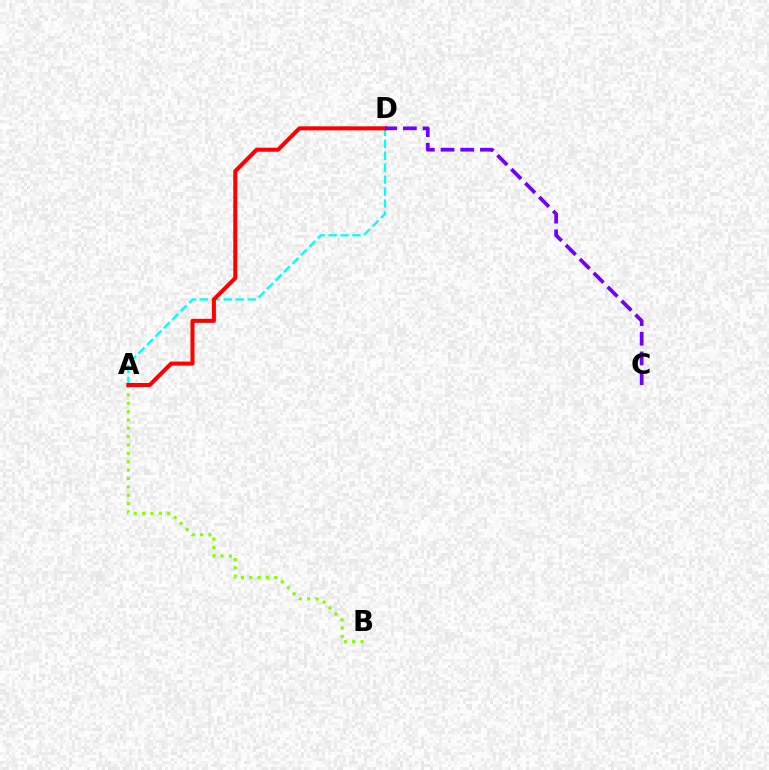{('A', 'B'): [{'color': '#84ff00', 'line_style': 'dotted', 'thickness': 2.27}], ('A', 'D'): [{'color': '#00fff6', 'line_style': 'dashed', 'thickness': 1.62}, {'color': '#ff0000', 'line_style': 'solid', 'thickness': 2.9}], ('C', 'D'): [{'color': '#7200ff', 'line_style': 'dashed', 'thickness': 2.68}]}